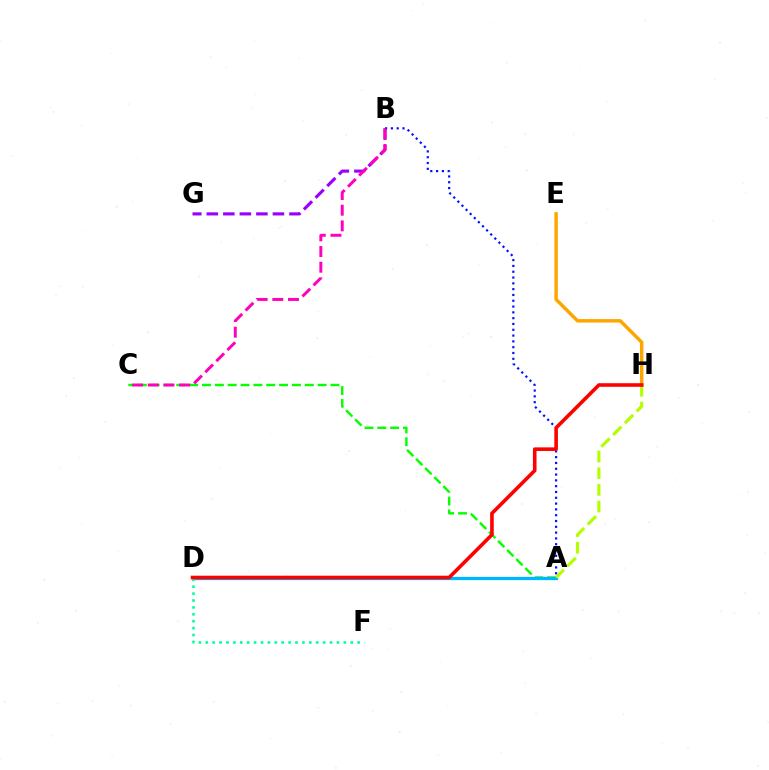{('A', 'C'): [{'color': '#08ff00', 'line_style': 'dashed', 'thickness': 1.75}], ('B', 'G'): [{'color': '#9b00ff', 'line_style': 'dashed', 'thickness': 2.25}], ('A', 'D'): [{'color': '#00b5ff', 'line_style': 'solid', 'thickness': 2.35}], ('E', 'H'): [{'color': '#ffa500', 'line_style': 'solid', 'thickness': 2.48}], ('A', 'H'): [{'color': '#b3ff00', 'line_style': 'dashed', 'thickness': 2.27}], ('A', 'B'): [{'color': '#0010ff', 'line_style': 'dotted', 'thickness': 1.58}], ('B', 'C'): [{'color': '#ff00bd', 'line_style': 'dashed', 'thickness': 2.13}], ('D', 'F'): [{'color': '#00ff9d', 'line_style': 'dotted', 'thickness': 1.88}], ('D', 'H'): [{'color': '#ff0000', 'line_style': 'solid', 'thickness': 2.59}]}